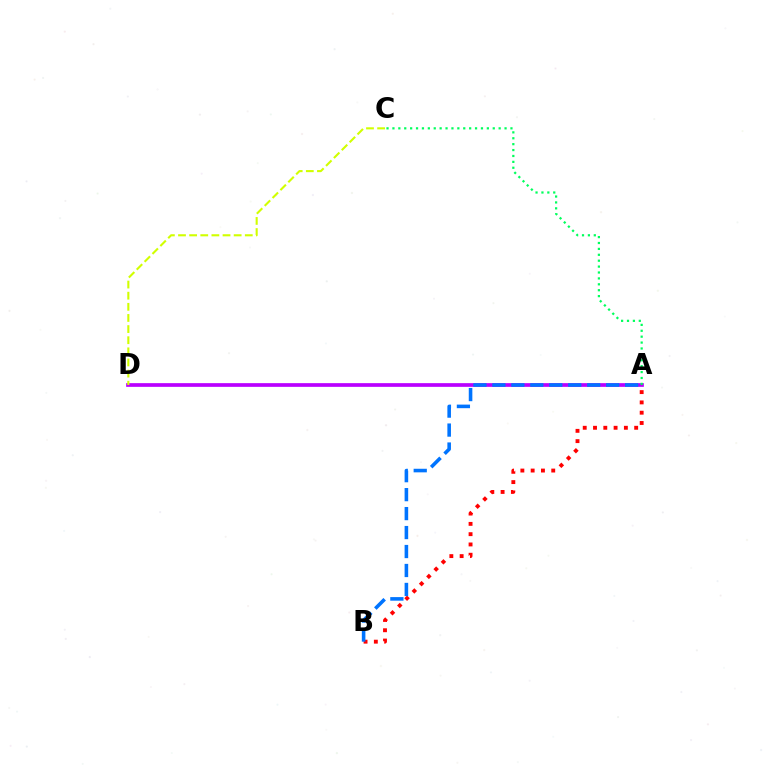{('A', 'B'): [{'color': '#ff0000', 'line_style': 'dotted', 'thickness': 2.8}, {'color': '#0074ff', 'line_style': 'dashed', 'thickness': 2.58}], ('A', 'D'): [{'color': '#b900ff', 'line_style': 'solid', 'thickness': 2.67}], ('C', 'D'): [{'color': '#d1ff00', 'line_style': 'dashed', 'thickness': 1.51}], ('A', 'C'): [{'color': '#00ff5c', 'line_style': 'dotted', 'thickness': 1.6}]}